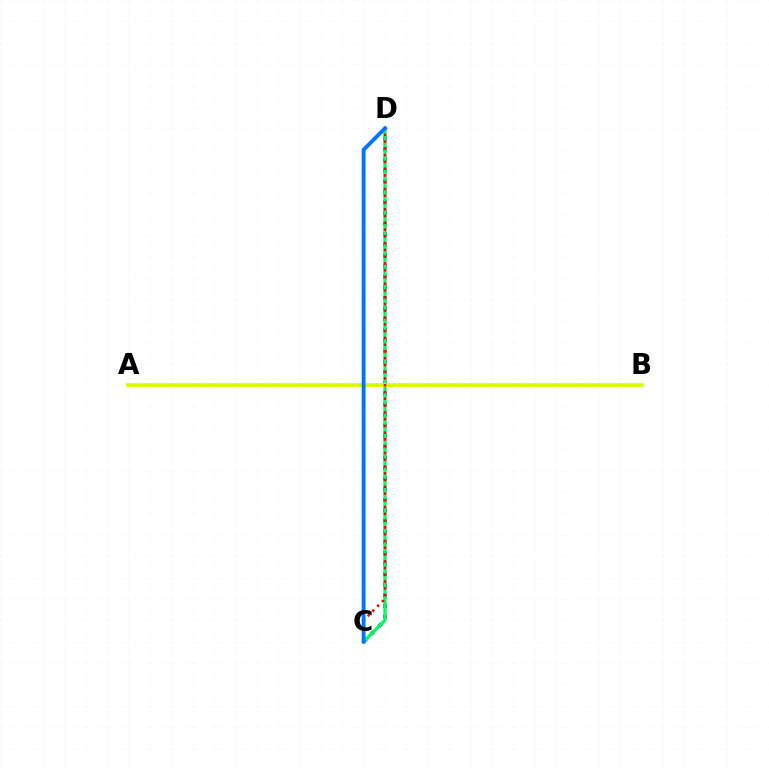{('C', 'D'): [{'color': '#b900ff', 'line_style': 'dotted', 'thickness': 2.89}, {'color': '#00ff5c', 'line_style': 'solid', 'thickness': 2.38}, {'color': '#ff0000', 'line_style': 'dotted', 'thickness': 1.84}, {'color': '#0074ff', 'line_style': 'solid', 'thickness': 2.78}], ('A', 'B'): [{'color': '#d1ff00', 'line_style': 'solid', 'thickness': 2.68}]}